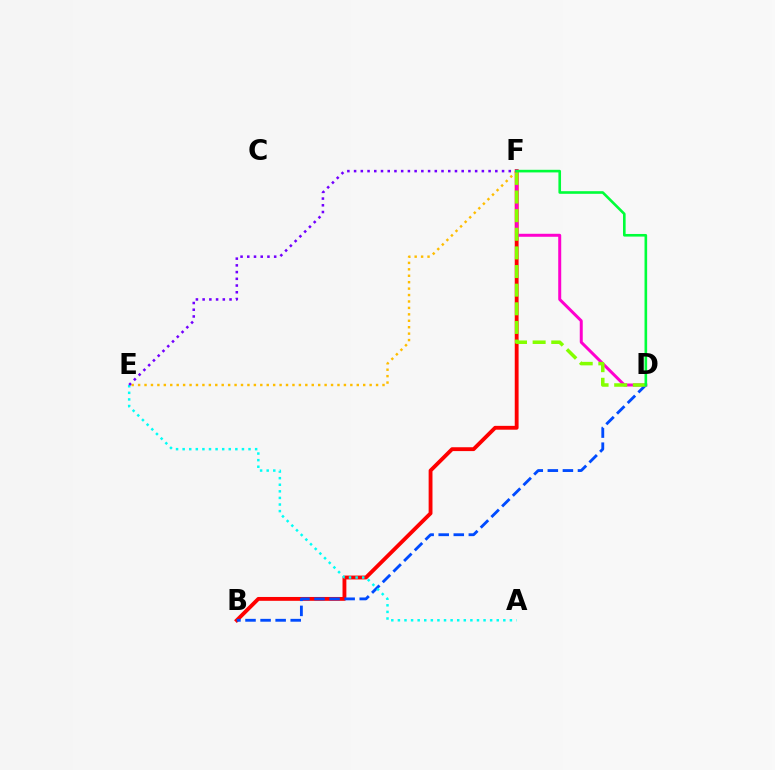{('B', 'F'): [{'color': '#ff0000', 'line_style': 'solid', 'thickness': 2.77}], ('D', 'F'): [{'color': '#ff00cf', 'line_style': 'solid', 'thickness': 2.15}, {'color': '#84ff00', 'line_style': 'dashed', 'thickness': 2.53}, {'color': '#00ff39', 'line_style': 'solid', 'thickness': 1.89}], ('B', 'D'): [{'color': '#004bff', 'line_style': 'dashed', 'thickness': 2.05}], ('A', 'E'): [{'color': '#00fff6', 'line_style': 'dotted', 'thickness': 1.79}], ('E', 'F'): [{'color': '#ffbd00', 'line_style': 'dotted', 'thickness': 1.75}, {'color': '#7200ff', 'line_style': 'dotted', 'thickness': 1.83}]}